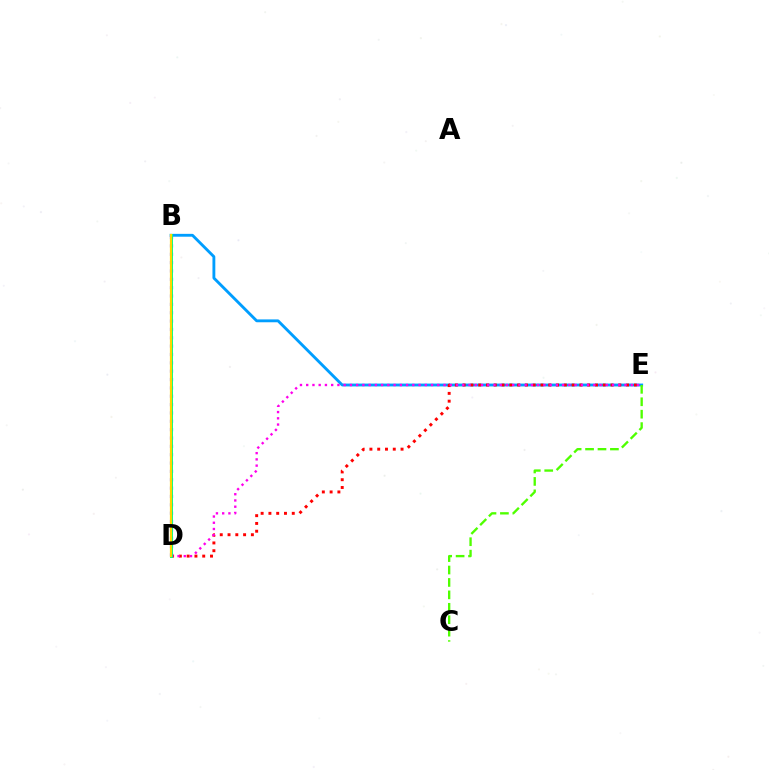{('B', 'E'): [{'color': '#009eff', 'line_style': 'solid', 'thickness': 2.06}], ('D', 'E'): [{'color': '#ff0000', 'line_style': 'dotted', 'thickness': 2.11}, {'color': '#ff00ed', 'line_style': 'dotted', 'thickness': 1.7}], ('C', 'E'): [{'color': '#4fff00', 'line_style': 'dashed', 'thickness': 1.69}], ('B', 'D'): [{'color': '#3700ff', 'line_style': 'dotted', 'thickness': 2.27}, {'color': '#00ff86', 'line_style': 'solid', 'thickness': 2.13}, {'color': '#ffd500', 'line_style': 'solid', 'thickness': 1.59}]}